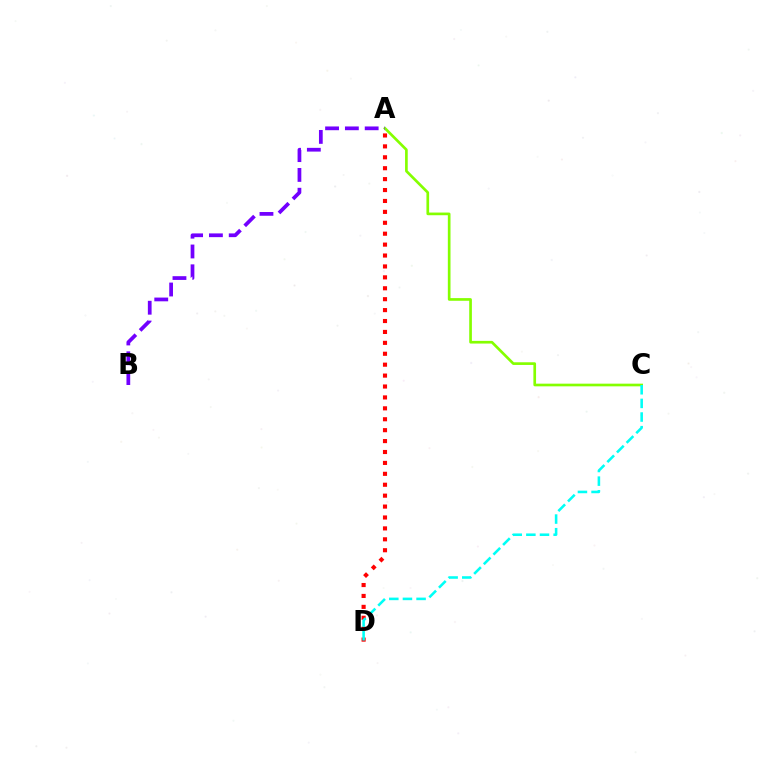{('A', 'C'): [{'color': '#84ff00', 'line_style': 'solid', 'thickness': 1.92}], ('A', 'D'): [{'color': '#ff0000', 'line_style': 'dotted', 'thickness': 2.97}], ('A', 'B'): [{'color': '#7200ff', 'line_style': 'dashed', 'thickness': 2.69}], ('C', 'D'): [{'color': '#00fff6', 'line_style': 'dashed', 'thickness': 1.85}]}